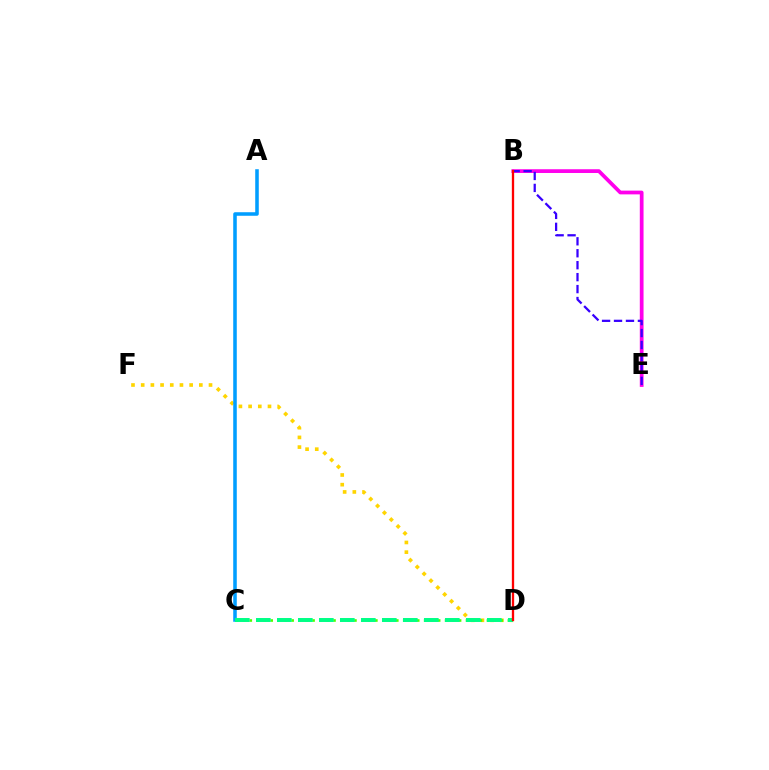{('D', 'F'): [{'color': '#ffd500', 'line_style': 'dotted', 'thickness': 2.63}], ('B', 'E'): [{'color': '#ff00ed', 'line_style': 'solid', 'thickness': 2.7}, {'color': '#3700ff', 'line_style': 'dashed', 'thickness': 1.62}], ('C', 'D'): [{'color': '#4fff00', 'line_style': 'dotted', 'thickness': 1.9}, {'color': '#00ff86', 'line_style': 'dashed', 'thickness': 2.85}], ('A', 'C'): [{'color': '#009eff', 'line_style': 'solid', 'thickness': 2.56}], ('B', 'D'): [{'color': '#ff0000', 'line_style': 'solid', 'thickness': 1.67}]}